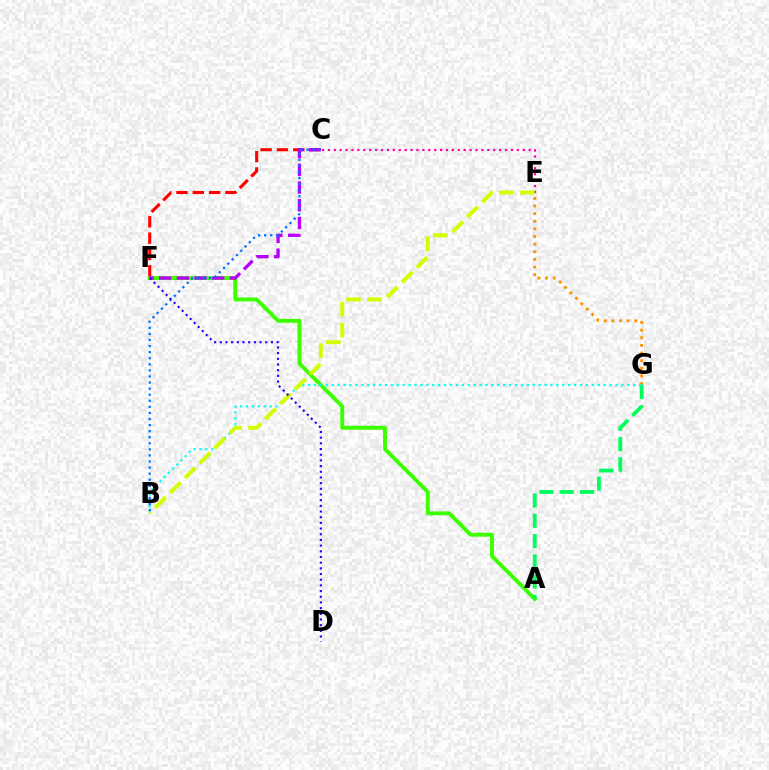{('E', 'G'): [{'color': '#ff9400', 'line_style': 'dotted', 'thickness': 2.07}], ('A', 'F'): [{'color': '#3dff00', 'line_style': 'solid', 'thickness': 2.81}], ('C', 'E'): [{'color': '#ff00ac', 'line_style': 'dotted', 'thickness': 1.6}], ('A', 'G'): [{'color': '#00ff5c', 'line_style': 'dashed', 'thickness': 2.76}], ('C', 'F'): [{'color': '#ff0000', 'line_style': 'dashed', 'thickness': 2.22}, {'color': '#b900ff', 'line_style': 'dashed', 'thickness': 2.4}], ('B', 'G'): [{'color': '#00fff6', 'line_style': 'dotted', 'thickness': 1.61}], ('B', 'E'): [{'color': '#d1ff00', 'line_style': 'dashed', 'thickness': 2.85}], ('B', 'C'): [{'color': '#0074ff', 'line_style': 'dotted', 'thickness': 1.65}], ('D', 'F'): [{'color': '#2500ff', 'line_style': 'dotted', 'thickness': 1.54}]}